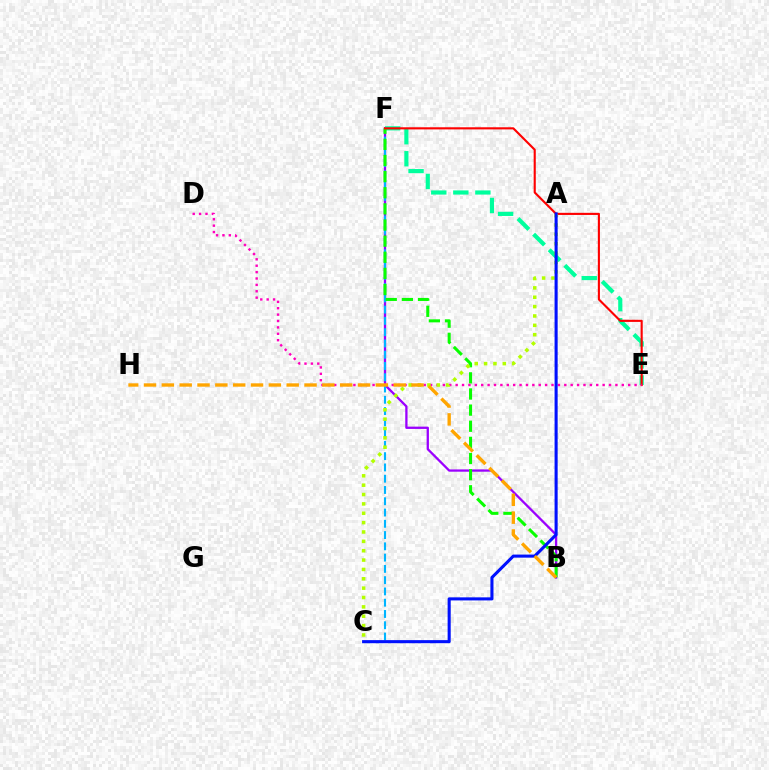{('B', 'F'): [{'color': '#9b00ff', 'line_style': 'solid', 'thickness': 1.65}, {'color': '#08ff00', 'line_style': 'dashed', 'thickness': 2.19}], ('E', 'F'): [{'color': '#00ff9d', 'line_style': 'dashed', 'thickness': 3.0}, {'color': '#ff0000', 'line_style': 'solid', 'thickness': 1.53}], ('C', 'F'): [{'color': '#00b5ff', 'line_style': 'dashed', 'thickness': 1.53}], ('D', 'E'): [{'color': '#ff00bd', 'line_style': 'dotted', 'thickness': 1.74}], ('A', 'C'): [{'color': '#b3ff00', 'line_style': 'dotted', 'thickness': 2.54}, {'color': '#0010ff', 'line_style': 'solid', 'thickness': 2.21}], ('B', 'H'): [{'color': '#ffa500', 'line_style': 'dashed', 'thickness': 2.42}]}